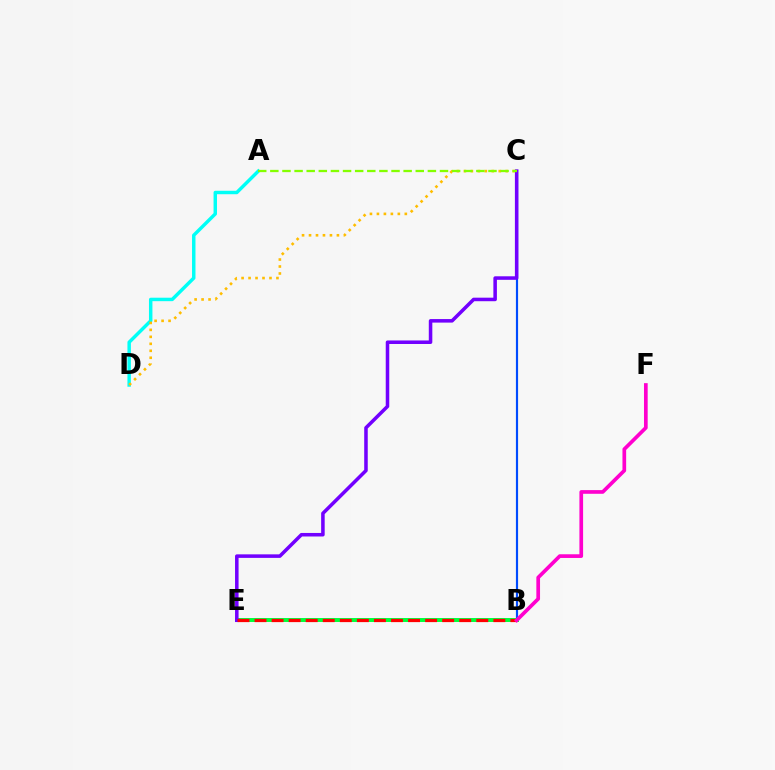{('B', 'C'): [{'color': '#004bff', 'line_style': 'solid', 'thickness': 1.57}], ('A', 'D'): [{'color': '#00fff6', 'line_style': 'solid', 'thickness': 2.49}], ('B', 'E'): [{'color': '#00ff39', 'line_style': 'solid', 'thickness': 2.85}, {'color': '#ff0000', 'line_style': 'dashed', 'thickness': 2.32}], ('C', 'E'): [{'color': '#7200ff', 'line_style': 'solid', 'thickness': 2.54}], ('C', 'D'): [{'color': '#ffbd00', 'line_style': 'dotted', 'thickness': 1.89}], ('A', 'C'): [{'color': '#84ff00', 'line_style': 'dashed', 'thickness': 1.65}], ('B', 'F'): [{'color': '#ff00cf', 'line_style': 'solid', 'thickness': 2.66}]}